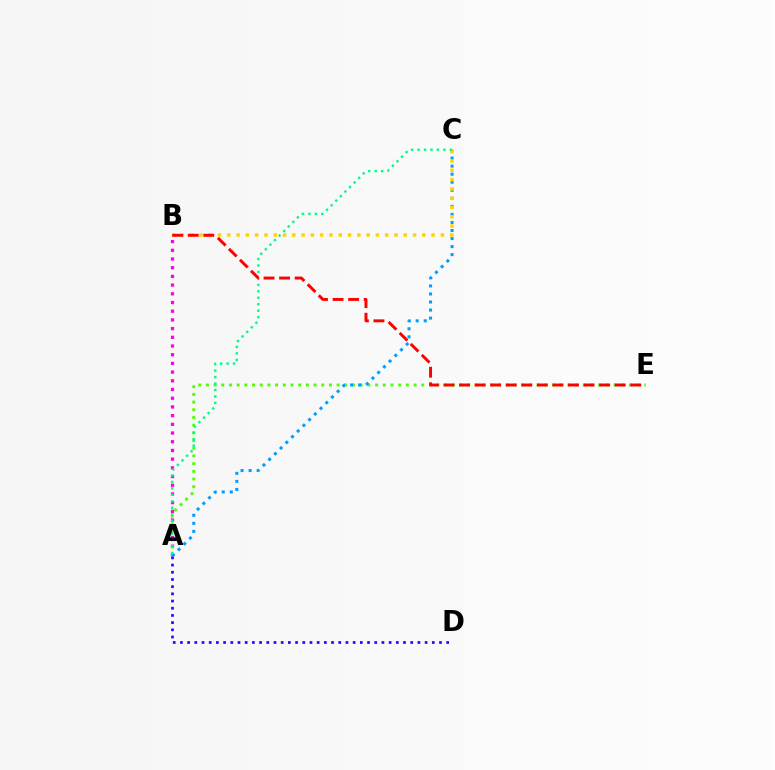{('A', 'B'): [{'color': '#ff00ed', 'line_style': 'dotted', 'thickness': 2.36}], ('A', 'E'): [{'color': '#4fff00', 'line_style': 'dotted', 'thickness': 2.09}], ('A', 'D'): [{'color': '#3700ff', 'line_style': 'dotted', 'thickness': 1.96}], ('A', 'C'): [{'color': '#009eff', 'line_style': 'dotted', 'thickness': 2.19}, {'color': '#00ff86', 'line_style': 'dotted', 'thickness': 1.75}], ('B', 'C'): [{'color': '#ffd500', 'line_style': 'dotted', 'thickness': 2.52}], ('B', 'E'): [{'color': '#ff0000', 'line_style': 'dashed', 'thickness': 2.12}]}